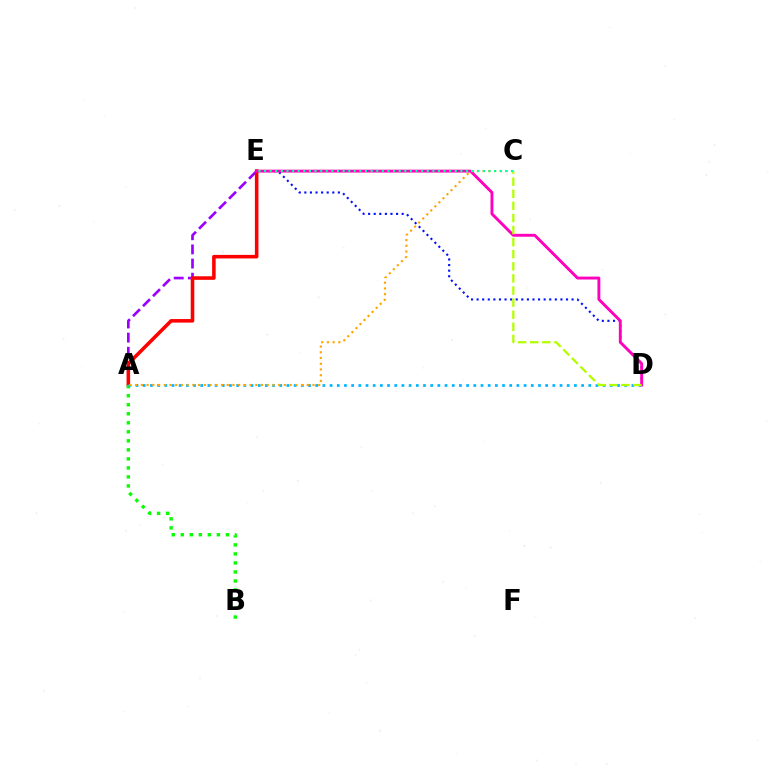{('A', 'E'): [{'color': '#9b00ff', 'line_style': 'dashed', 'thickness': 1.92}, {'color': '#ff0000', 'line_style': 'solid', 'thickness': 2.56}], ('A', 'B'): [{'color': '#08ff00', 'line_style': 'dotted', 'thickness': 2.45}], ('A', 'D'): [{'color': '#00b5ff', 'line_style': 'dotted', 'thickness': 1.95}], ('D', 'E'): [{'color': '#0010ff', 'line_style': 'dotted', 'thickness': 1.52}, {'color': '#ff00bd', 'line_style': 'solid', 'thickness': 2.08}], ('A', 'C'): [{'color': '#ffa500', 'line_style': 'dotted', 'thickness': 1.55}], ('C', 'D'): [{'color': '#b3ff00', 'line_style': 'dashed', 'thickness': 1.64}], ('C', 'E'): [{'color': '#00ff9d', 'line_style': 'dotted', 'thickness': 1.52}]}